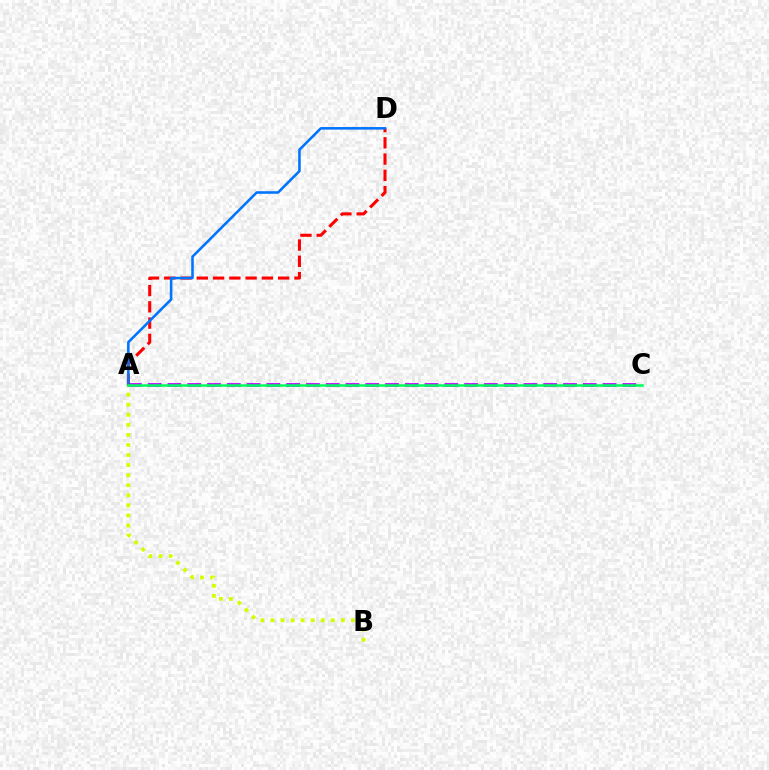{('A', 'C'): [{'color': '#b900ff', 'line_style': 'dashed', 'thickness': 2.69}, {'color': '#00ff5c', 'line_style': 'solid', 'thickness': 1.83}], ('A', 'B'): [{'color': '#d1ff00', 'line_style': 'dotted', 'thickness': 2.73}], ('A', 'D'): [{'color': '#ff0000', 'line_style': 'dashed', 'thickness': 2.21}, {'color': '#0074ff', 'line_style': 'solid', 'thickness': 1.84}]}